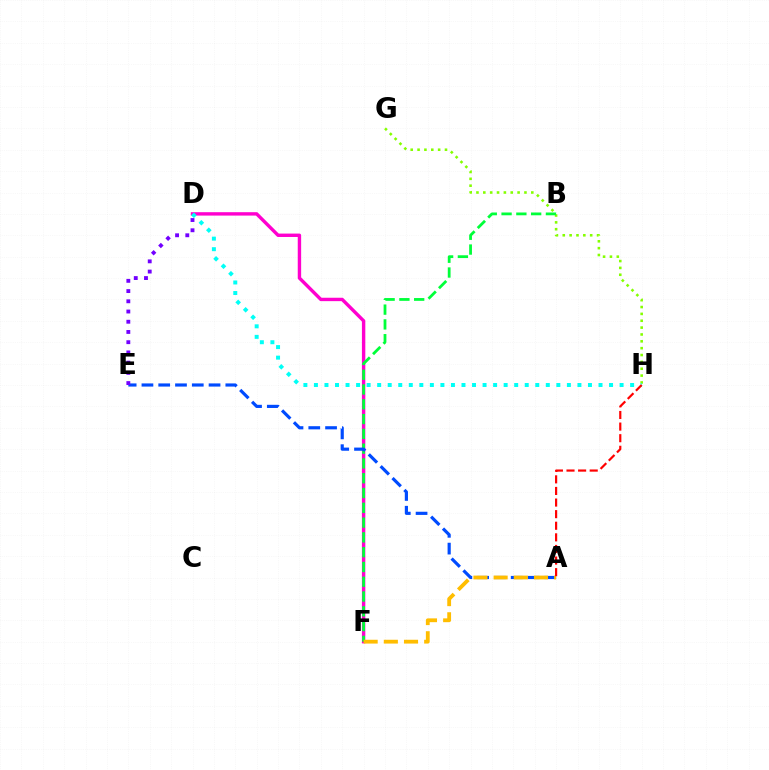{('D', 'F'): [{'color': '#ff00cf', 'line_style': 'solid', 'thickness': 2.45}], ('G', 'H'): [{'color': '#84ff00', 'line_style': 'dotted', 'thickness': 1.86}], ('B', 'F'): [{'color': '#00ff39', 'line_style': 'dashed', 'thickness': 2.01}], ('A', 'E'): [{'color': '#004bff', 'line_style': 'dashed', 'thickness': 2.28}], ('D', 'H'): [{'color': '#00fff6', 'line_style': 'dotted', 'thickness': 2.86}], ('A', 'F'): [{'color': '#ffbd00', 'line_style': 'dashed', 'thickness': 2.74}], ('D', 'E'): [{'color': '#7200ff', 'line_style': 'dotted', 'thickness': 2.78}], ('A', 'H'): [{'color': '#ff0000', 'line_style': 'dashed', 'thickness': 1.58}]}